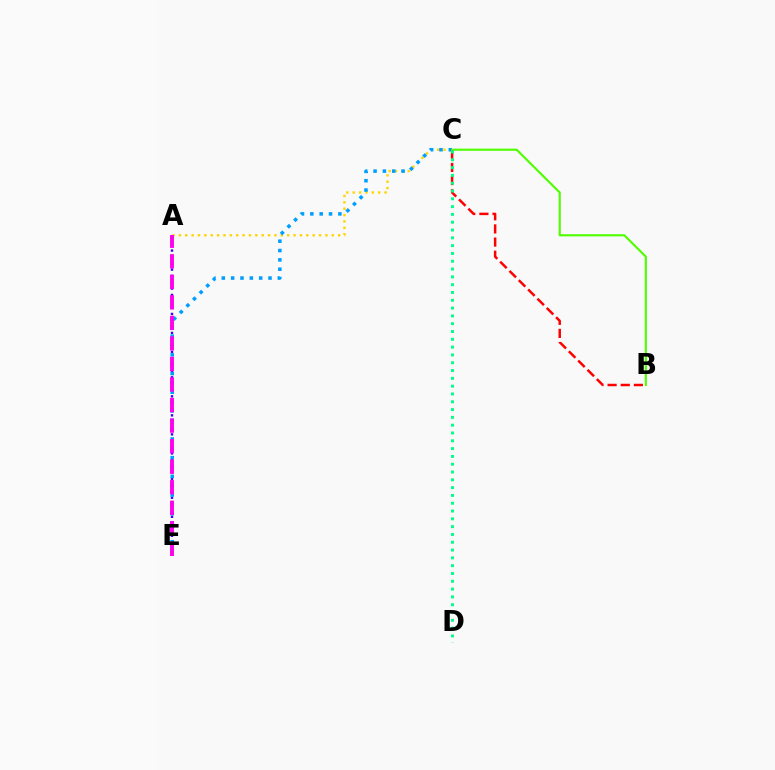{('A', 'C'): [{'color': '#ffd500', 'line_style': 'dotted', 'thickness': 1.73}], ('A', 'E'): [{'color': '#3700ff', 'line_style': 'dotted', 'thickness': 1.72}, {'color': '#ff00ed', 'line_style': 'dashed', 'thickness': 2.79}], ('C', 'E'): [{'color': '#009eff', 'line_style': 'dotted', 'thickness': 2.54}], ('B', 'C'): [{'color': '#ff0000', 'line_style': 'dashed', 'thickness': 1.78}, {'color': '#4fff00', 'line_style': 'solid', 'thickness': 1.54}], ('C', 'D'): [{'color': '#00ff86', 'line_style': 'dotted', 'thickness': 2.12}]}